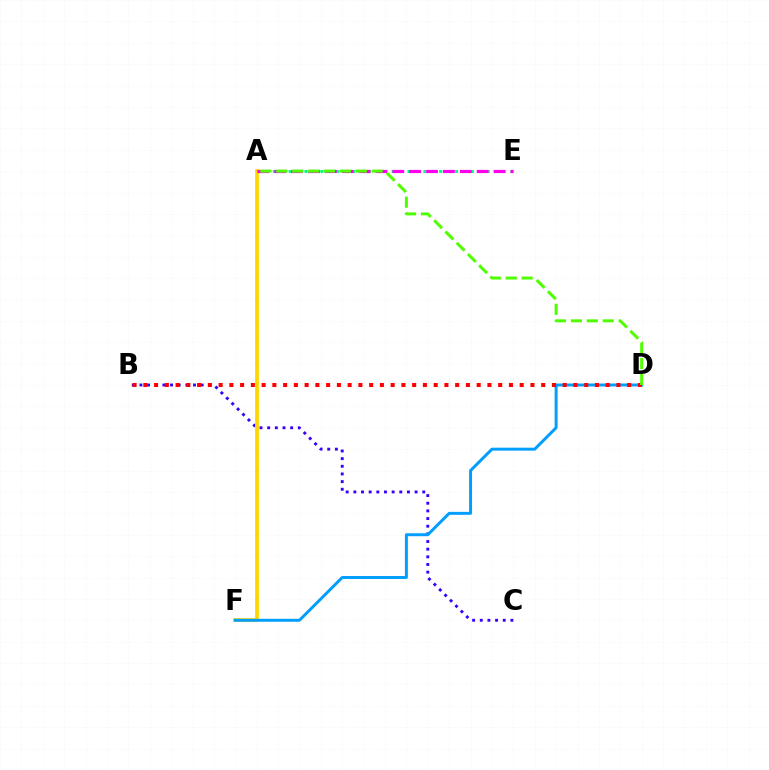{('B', 'C'): [{'color': '#3700ff', 'line_style': 'dotted', 'thickness': 2.08}], ('A', 'F'): [{'color': '#ffd500', 'line_style': 'solid', 'thickness': 2.7}], ('D', 'F'): [{'color': '#009eff', 'line_style': 'solid', 'thickness': 2.13}], ('A', 'E'): [{'color': '#00ff86', 'line_style': 'dotted', 'thickness': 2.15}, {'color': '#ff00ed', 'line_style': 'dashed', 'thickness': 2.29}], ('B', 'D'): [{'color': '#ff0000', 'line_style': 'dotted', 'thickness': 2.92}], ('A', 'D'): [{'color': '#4fff00', 'line_style': 'dashed', 'thickness': 2.16}]}